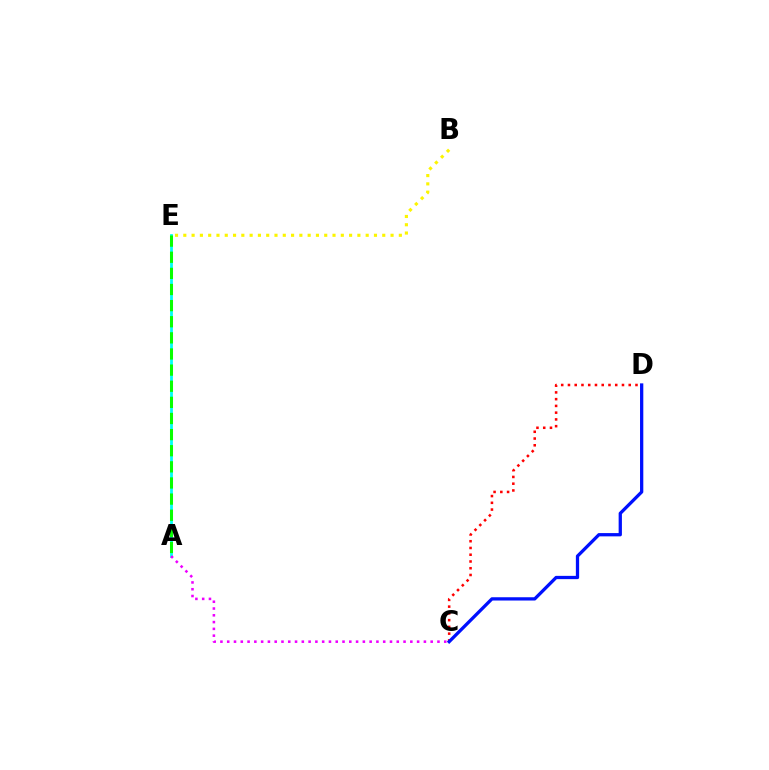{('A', 'E'): [{'color': '#00fff6', 'line_style': 'solid', 'thickness': 2.0}, {'color': '#08ff00', 'line_style': 'dashed', 'thickness': 2.19}], ('B', 'E'): [{'color': '#fcf500', 'line_style': 'dotted', 'thickness': 2.25}], ('C', 'D'): [{'color': '#ff0000', 'line_style': 'dotted', 'thickness': 1.83}, {'color': '#0010ff', 'line_style': 'solid', 'thickness': 2.36}], ('A', 'C'): [{'color': '#ee00ff', 'line_style': 'dotted', 'thickness': 1.84}]}